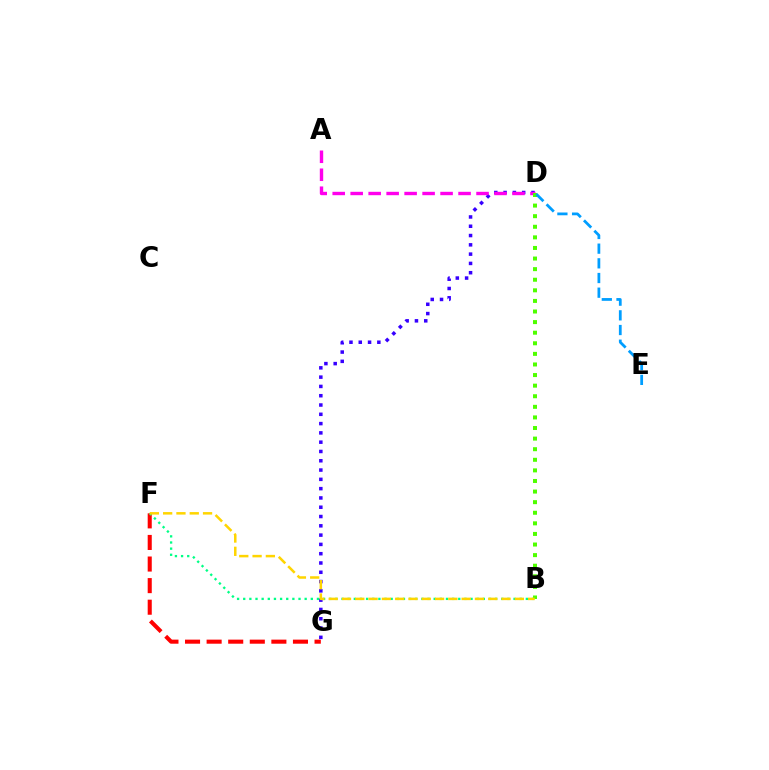{('D', 'G'): [{'color': '#3700ff', 'line_style': 'dotted', 'thickness': 2.52}], ('F', 'G'): [{'color': '#ff0000', 'line_style': 'dashed', 'thickness': 2.93}], ('B', 'F'): [{'color': '#00ff86', 'line_style': 'dotted', 'thickness': 1.67}, {'color': '#ffd500', 'line_style': 'dashed', 'thickness': 1.81}], ('A', 'D'): [{'color': '#ff00ed', 'line_style': 'dashed', 'thickness': 2.44}], ('B', 'D'): [{'color': '#4fff00', 'line_style': 'dotted', 'thickness': 2.88}], ('D', 'E'): [{'color': '#009eff', 'line_style': 'dashed', 'thickness': 1.99}]}